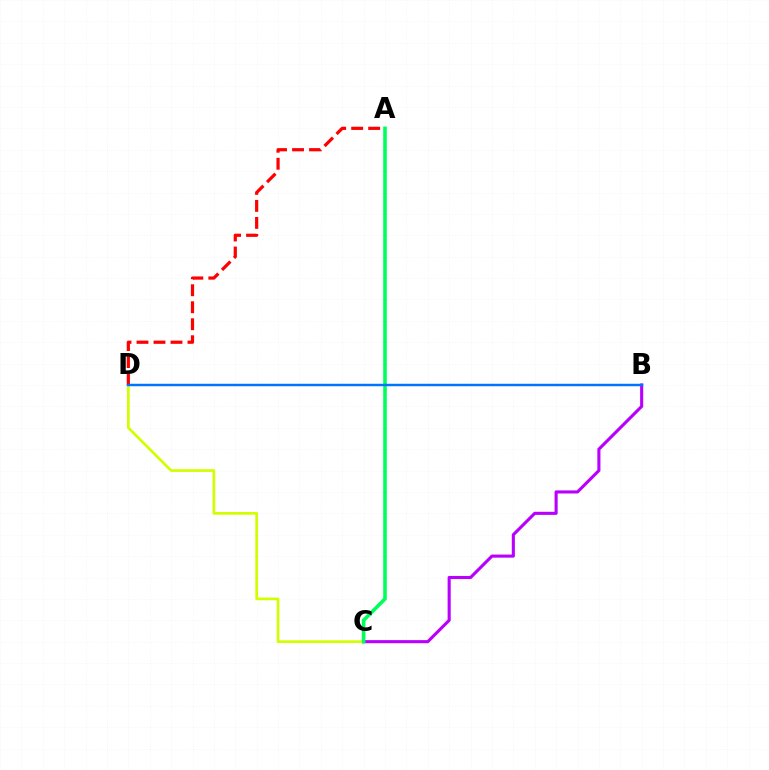{('B', 'C'): [{'color': '#b900ff', 'line_style': 'solid', 'thickness': 2.23}], ('C', 'D'): [{'color': '#d1ff00', 'line_style': 'solid', 'thickness': 1.95}], ('A', 'D'): [{'color': '#ff0000', 'line_style': 'dashed', 'thickness': 2.31}], ('A', 'C'): [{'color': '#00ff5c', 'line_style': 'solid', 'thickness': 2.6}], ('B', 'D'): [{'color': '#0074ff', 'line_style': 'solid', 'thickness': 1.77}]}